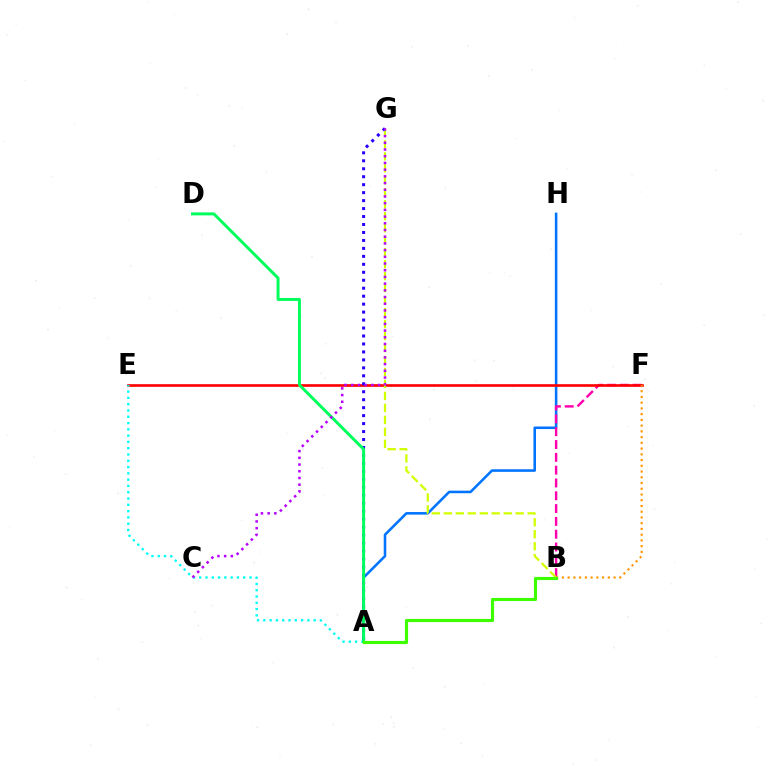{('A', 'H'): [{'color': '#0074ff', 'line_style': 'solid', 'thickness': 1.84}], ('B', 'F'): [{'color': '#ff00ac', 'line_style': 'dashed', 'thickness': 1.74}, {'color': '#ff9400', 'line_style': 'dotted', 'thickness': 1.56}], ('E', 'F'): [{'color': '#ff0000', 'line_style': 'solid', 'thickness': 1.91}], ('A', 'E'): [{'color': '#00fff6', 'line_style': 'dotted', 'thickness': 1.71}], ('B', 'G'): [{'color': '#d1ff00', 'line_style': 'dashed', 'thickness': 1.63}], ('A', 'G'): [{'color': '#2500ff', 'line_style': 'dotted', 'thickness': 2.16}], ('A', 'D'): [{'color': '#00ff5c', 'line_style': 'solid', 'thickness': 2.13}], ('C', 'G'): [{'color': '#b900ff', 'line_style': 'dotted', 'thickness': 1.82}], ('A', 'B'): [{'color': '#3dff00', 'line_style': 'solid', 'thickness': 2.25}]}